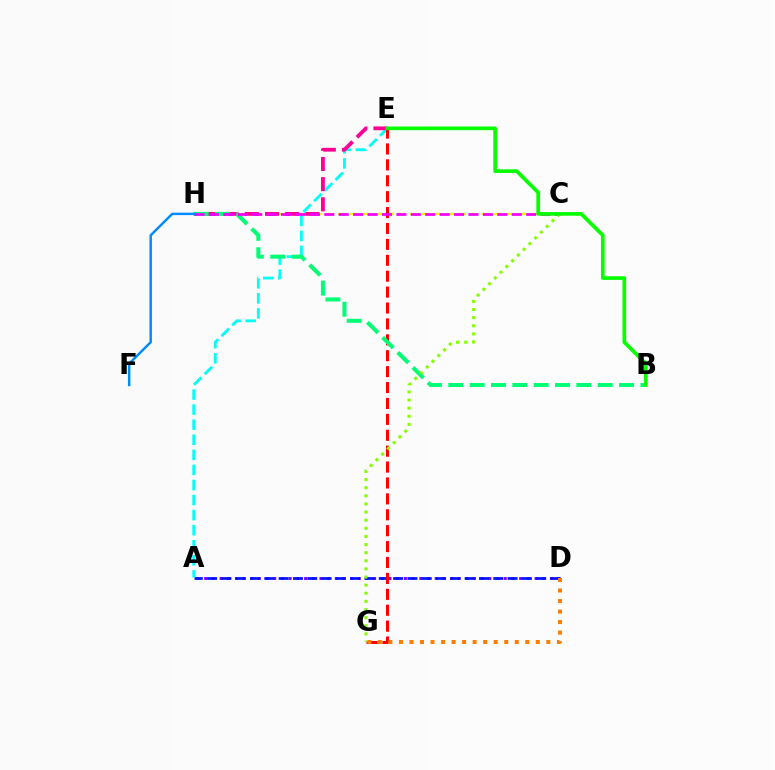{('A', 'D'): [{'color': '#7200ff', 'line_style': 'dotted', 'thickness': 2.09}, {'color': '#0010ff', 'line_style': 'dashed', 'thickness': 1.94}], ('C', 'H'): [{'color': '#fcf500', 'line_style': 'dashed', 'thickness': 1.63}, {'color': '#ee00ff', 'line_style': 'dashed', 'thickness': 1.96}], ('A', 'E'): [{'color': '#00fff6', 'line_style': 'dashed', 'thickness': 2.05}], ('E', 'H'): [{'color': '#ff0094', 'line_style': 'dashed', 'thickness': 2.74}], ('E', 'G'): [{'color': '#ff0000', 'line_style': 'dashed', 'thickness': 2.16}], ('D', 'G'): [{'color': '#ff7c00', 'line_style': 'dotted', 'thickness': 2.86}], ('B', 'H'): [{'color': '#00ff74', 'line_style': 'dashed', 'thickness': 2.9}], ('F', 'H'): [{'color': '#008cff', 'line_style': 'solid', 'thickness': 1.78}], ('C', 'G'): [{'color': '#84ff00', 'line_style': 'dotted', 'thickness': 2.21}], ('B', 'E'): [{'color': '#08ff00', 'line_style': 'solid', 'thickness': 2.66}]}